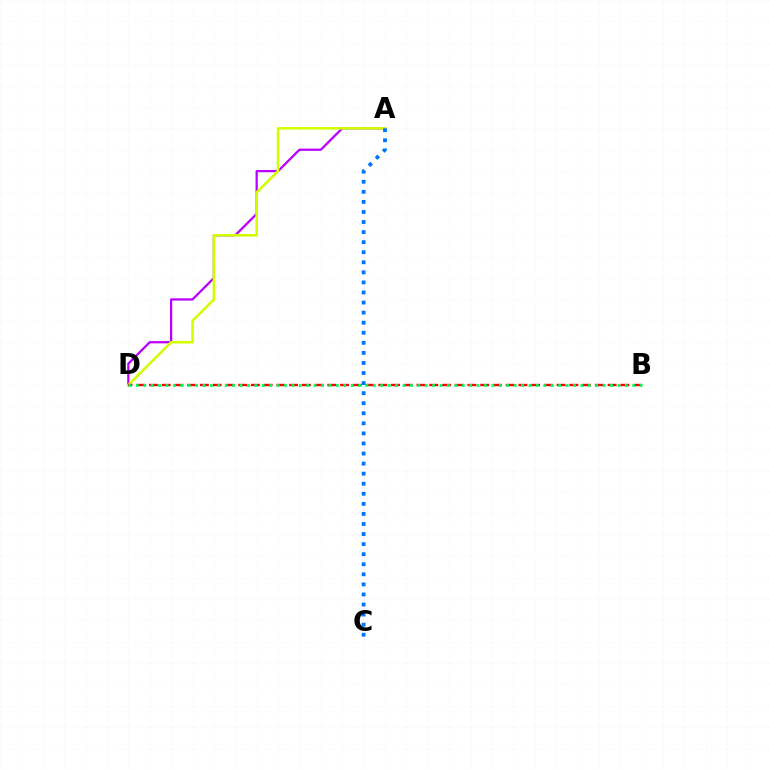{('A', 'D'): [{'color': '#b900ff', 'line_style': 'solid', 'thickness': 1.64}, {'color': '#d1ff00', 'line_style': 'solid', 'thickness': 1.87}], ('B', 'D'): [{'color': '#ff0000', 'line_style': 'dashed', 'thickness': 1.73}, {'color': '#00ff5c', 'line_style': 'dotted', 'thickness': 2.01}], ('A', 'C'): [{'color': '#0074ff', 'line_style': 'dotted', 'thickness': 2.73}]}